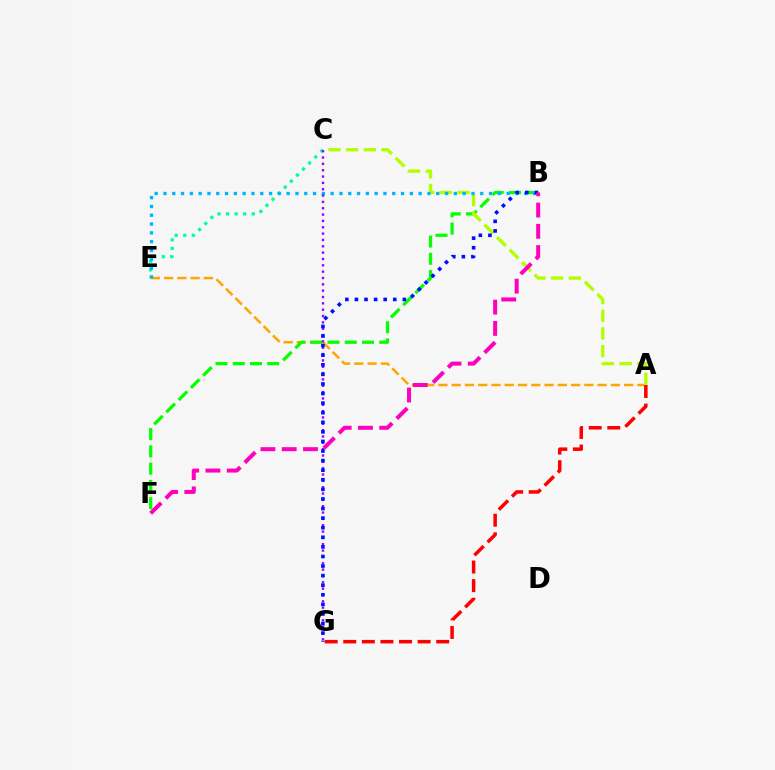{('C', 'E'): [{'color': '#00ff9d', 'line_style': 'dotted', 'thickness': 2.33}], ('A', 'E'): [{'color': '#ffa500', 'line_style': 'dashed', 'thickness': 1.8}], ('B', 'F'): [{'color': '#08ff00', 'line_style': 'dashed', 'thickness': 2.34}, {'color': '#ff00bd', 'line_style': 'dashed', 'thickness': 2.89}], ('A', 'C'): [{'color': '#b3ff00', 'line_style': 'dashed', 'thickness': 2.4}], ('A', 'G'): [{'color': '#ff0000', 'line_style': 'dashed', 'thickness': 2.53}], ('B', 'E'): [{'color': '#00b5ff', 'line_style': 'dotted', 'thickness': 2.39}], ('C', 'G'): [{'color': '#9b00ff', 'line_style': 'dotted', 'thickness': 1.72}], ('B', 'G'): [{'color': '#0010ff', 'line_style': 'dotted', 'thickness': 2.6}]}